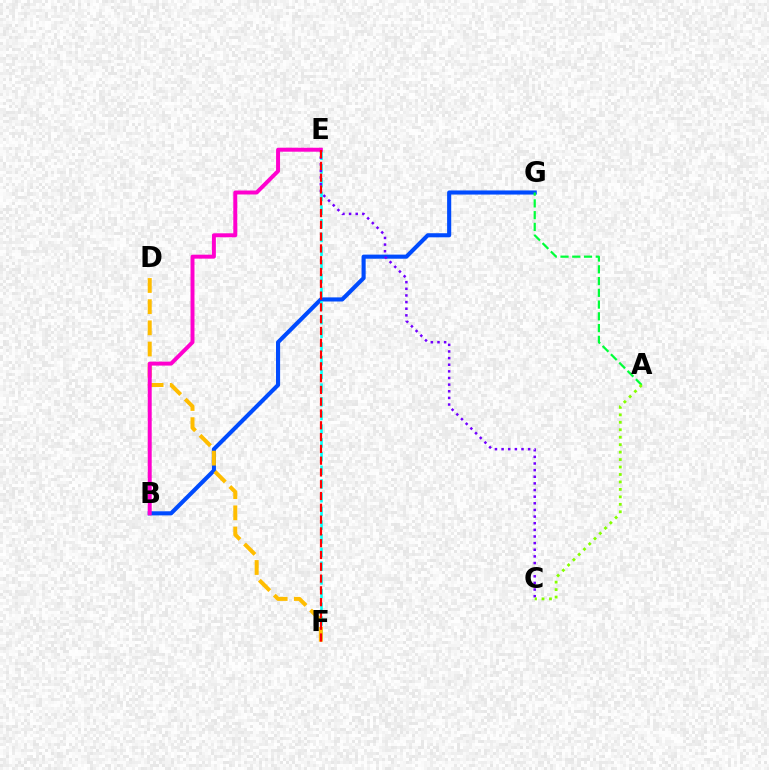{('B', 'G'): [{'color': '#004bff', 'line_style': 'solid', 'thickness': 2.96}], ('E', 'F'): [{'color': '#00fff6', 'line_style': 'dashed', 'thickness': 1.86}, {'color': '#ff0000', 'line_style': 'dashed', 'thickness': 1.6}], ('C', 'E'): [{'color': '#7200ff', 'line_style': 'dotted', 'thickness': 1.8}], ('D', 'F'): [{'color': '#ffbd00', 'line_style': 'dashed', 'thickness': 2.88}], ('A', 'G'): [{'color': '#00ff39', 'line_style': 'dashed', 'thickness': 1.6}], ('B', 'E'): [{'color': '#ff00cf', 'line_style': 'solid', 'thickness': 2.85}], ('A', 'C'): [{'color': '#84ff00', 'line_style': 'dotted', 'thickness': 2.03}]}